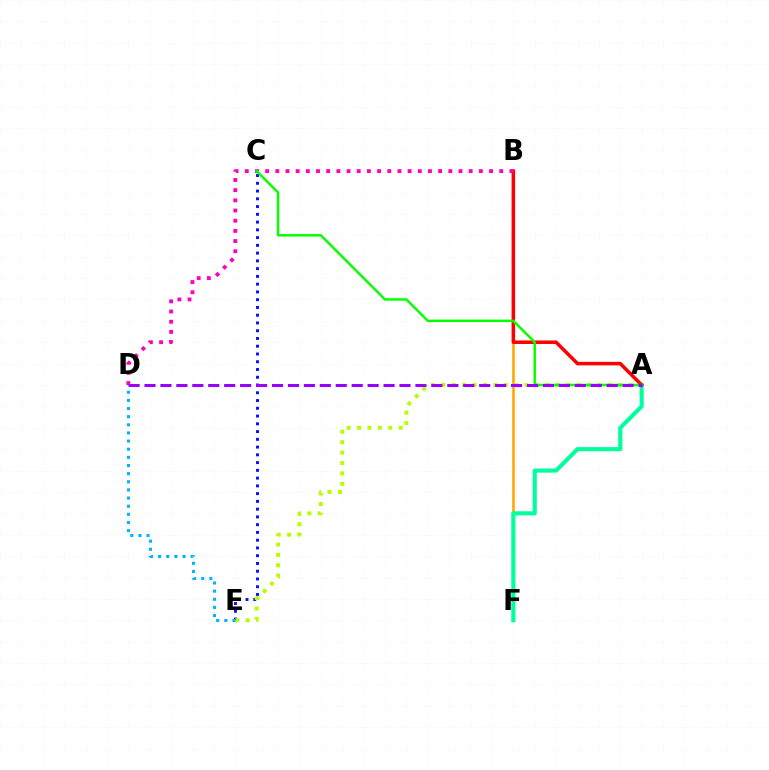{('B', 'F'): [{'color': '#ffa500', 'line_style': 'solid', 'thickness': 1.85}], ('C', 'E'): [{'color': '#0010ff', 'line_style': 'dotted', 'thickness': 2.11}], ('A', 'E'): [{'color': '#b3ff00', 'line_style': 'dotted', 'thickness': 2.83}], ('A', 'F'): [{'color': '#00ff9d', 'line_style': 'solid', 'thickness': 2.97}], ('D', 'E'): [{'color': '#00b5ff', 'line_style': 'dotted', 'thickness': 2.21}], ('A', 'B'): [{'color': '#ff0000', 'line_style': 'solid', 'thickness': 2.54}], ('B', 'D'): [{'color': '#ff00bd', 'line_style': 'dotted', 'thickness': 2.77}], ('A', 'C'): [{'color': '#08ff00', 'line_style': 'solid', 'thickness': 1.78}], ('A', 'D'): [{'color': '#9b00ff', 'line_style': 'dashed', 'thickness': 2.17}]}